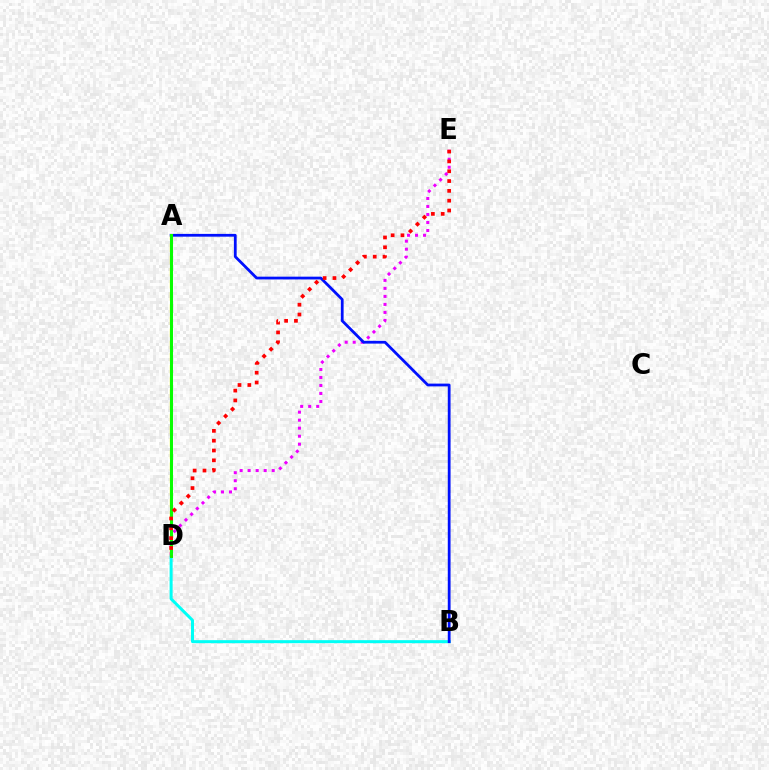{('D', 'E'): [{'color': '#ee00ff', 'line_style': 'dotted', 'thickness': 2.18}, {'color': '#ff0000', 'line_style': 'dotted', 'thickness': 2.67}], ('B', 'D'): [{'color': '#00fff6', 'line_style': 'solid', 'thickness': 2.17}], ('A', 'B'): [{'color': '#0010ff', 'line_style': 'solid', 'thickness': 2.0}], ('A', 'D'): [{'color': '#fcf500', 'line_style': 'dashed', 'thickness': 1.65}, {'color': '#08ff00', 'line_style': 'solid', 'thickness': 2.18}]}